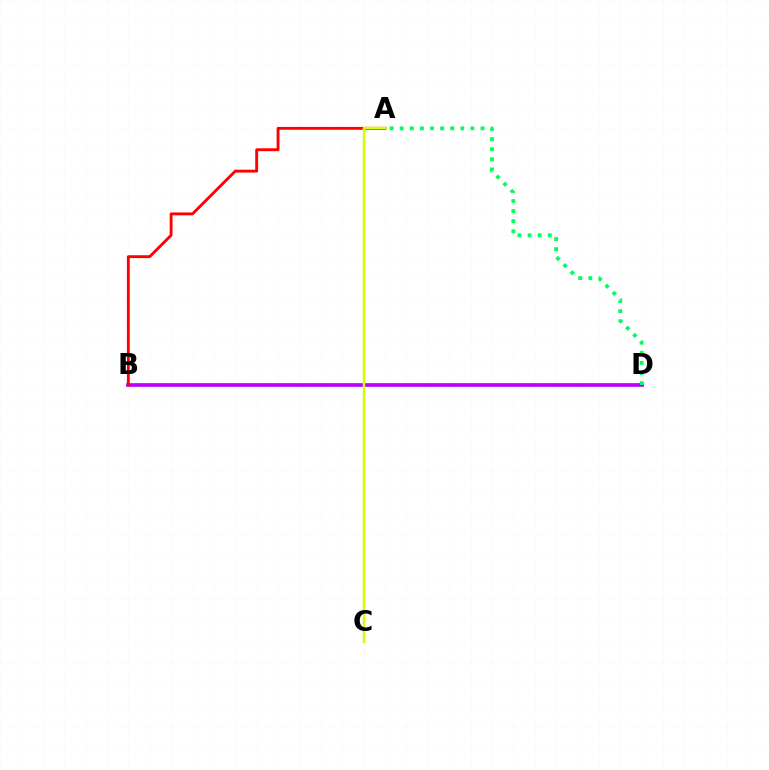{('B', 'D'): [{'color': '#0074ff', 'line_style': 'dashed', 'thickness': 1.58}, {'color': '#b900ff', 'line_style': 'solid', 'thickness': 2.66}], ('A', 'D'): [{'color': '#00ff5c', 'line_style': 'dotted', 'thickness': 2.75}], ('A', 'B'): [{'color': '#ff0000', 'line_style': 'solid', 'thickness': 2.07}], ('A', 'C'): [{'color': '#d1ff00', 'line_style': 'solid', 'thickness': 1.8}]}